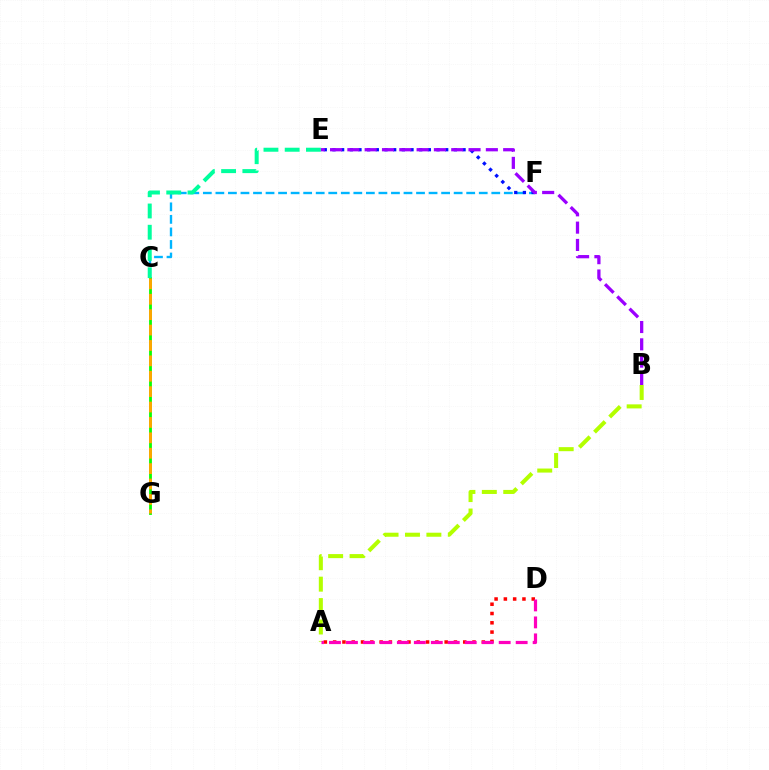{('A', 'D'): [{'color': '#ff0000', 'line_style': 'dotted', 'thickness': 2.52}, {'color': '#ff00bd', 'line_style': 'dashed', 'thickness': 2.31}], ('C', 'F'): [{'color': '#00b5ff', 'line_style': 'dashed', 'thickness': 1.7}], ('C', 'G'): [{'color': '#08ff00', 'line_style': 'solid', 'thickness': 2.01}, {'color': '#ffa500', 'line_style': 'dashed', 'thickness': 2.09}], ('C', 'E'): [{'color': '#00ff9d', 'line_style': 'dashed', 'thickness': 2.89}], ('A', 'B'): [{'color': '#b3ff00', 'line_style': 'dashed', 'thickness': 2.91}], ('E', 'F'): [{'color': '#0010ff', 'line_style': 'dotted', 'thickness': 2.36}], ('B', 'E'): [{'color': '#9b00ff', 'line_style': 'dashed', 'thickness': 2.35}]}